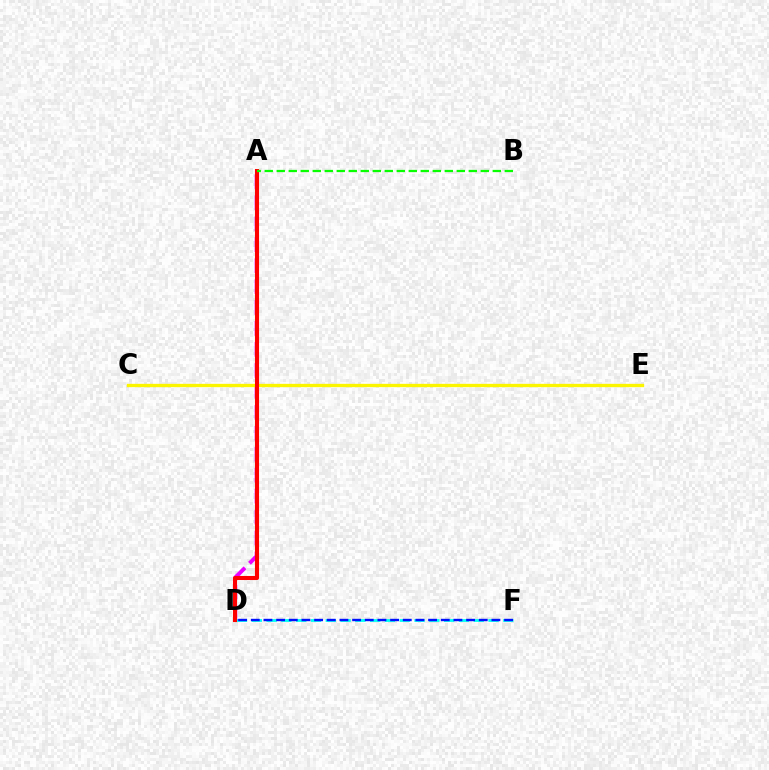{('D', 'F'): [{'color': '#00fff6', 'line_style': 'dashed', 'thickness': 2.01}, {'color': '#0010ff', 'line_style': 'dashed', 'thickness': 1.72}], ('A', 'D'): [{'color': '#ee00ff', 'line_style': 'dashed', 'thickness': 2.85}, {'color': '#ff0000', 'line_style': 'solid', 'thickness': 2.94}], ('C', 'E'): [{'color': '#fcf500', 'line_style': 'solid', 'thickness': 2.39}], ('A', 'B'): [{'color': '#08ff00', 'line_style': 'dashed', 'thickness': 1.63}]}